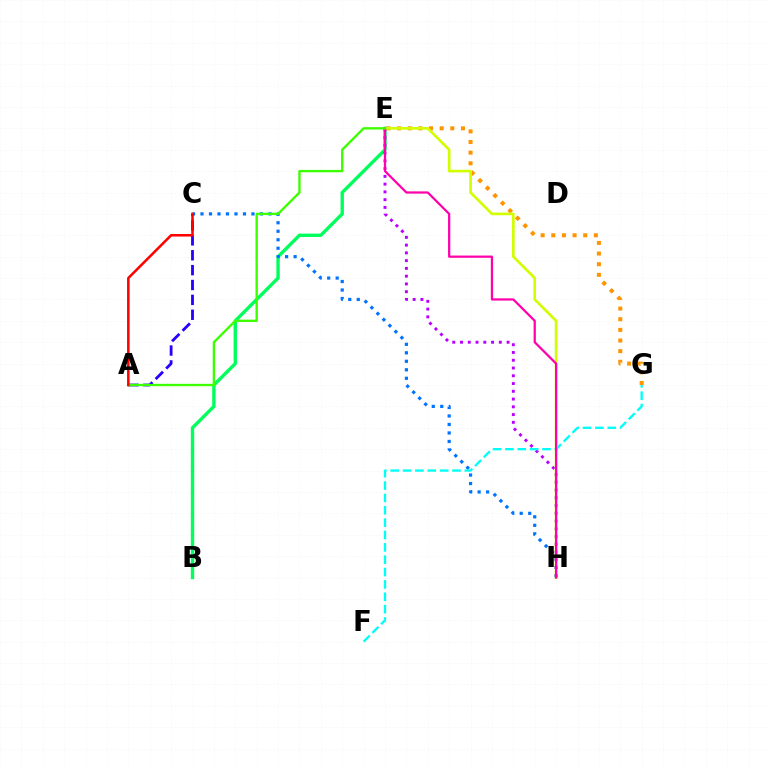{('A', 'C'): [{'color': '#2500ff', 'line_style': 'dashed', 'thickness': 2.02}, {'color': '#ff0000', 'line_style': 'solid', 'thickness': 1.83}], ('B', 'E'): [{'color': '#00ff5c', 'line_style': 'solid', 'thickness': 2.43}], ('C', 'H'): [{'color': '#0074ff', 'line_style': 'dotted', 'thickness': 2.31}], ('E', 'H'): [{'color': '#b900ff', 'line_style': 'dotted', 'thickness': 2.11}, {'color': '#d1ff00', 'line_style': 'solid', 'thickness': 1.92}, {'color': '#ff00ac', 'line_style': 'solid', 'thickness': 1.61}], ('F', 'G'): [{'color': '#00fff6', 'line_style': 'dashed', 'thickness': 1.68}], ('E', 'G'): [{'color': '#ff9400', 'line_style': 'dotted', 'thickness': 2.89}], ('A', 'E'): [{'color': '#3dff00', 'line_style': 'solid', 'thickness': 1.71}]}